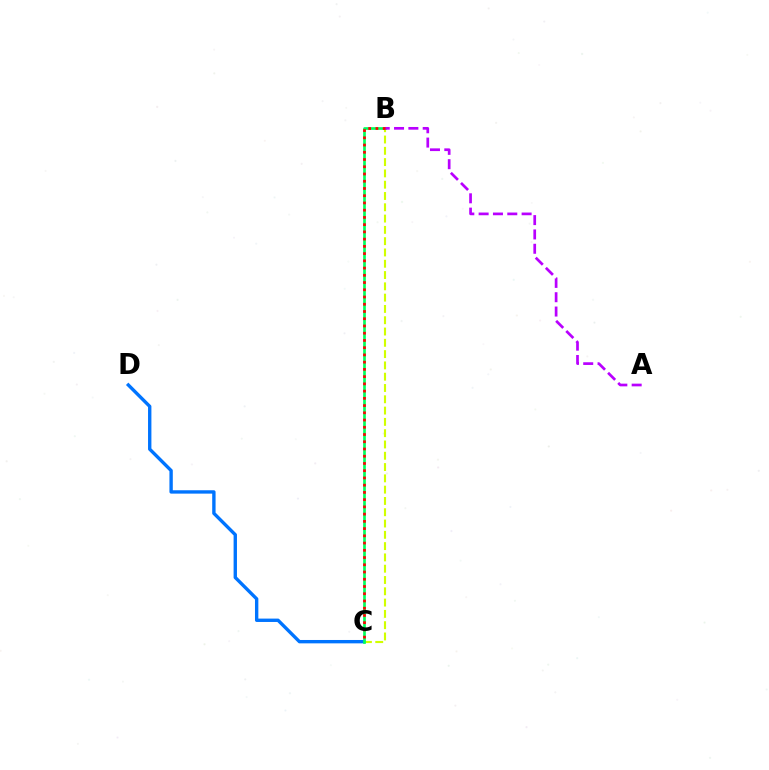{('B', 'C'): [{'color': '#d1ff00', 'line_style': 'dashed', 'thickness': 1.53}, {'color': '#00ff5c', 'line_style': 'solid', 'thickness': 1.94}, {'color': '#ff0000', 'line_style': 'dotted', 'thickness': 1.97}], ('C', 'D'): [{'color': '#0074ff', 'line_style': 'solid', 'thickness': 2.43}], ('A', 'B'): [{'color': '#b900ff', 'line_style': 'dashed', 'thickness': 1.95}]}